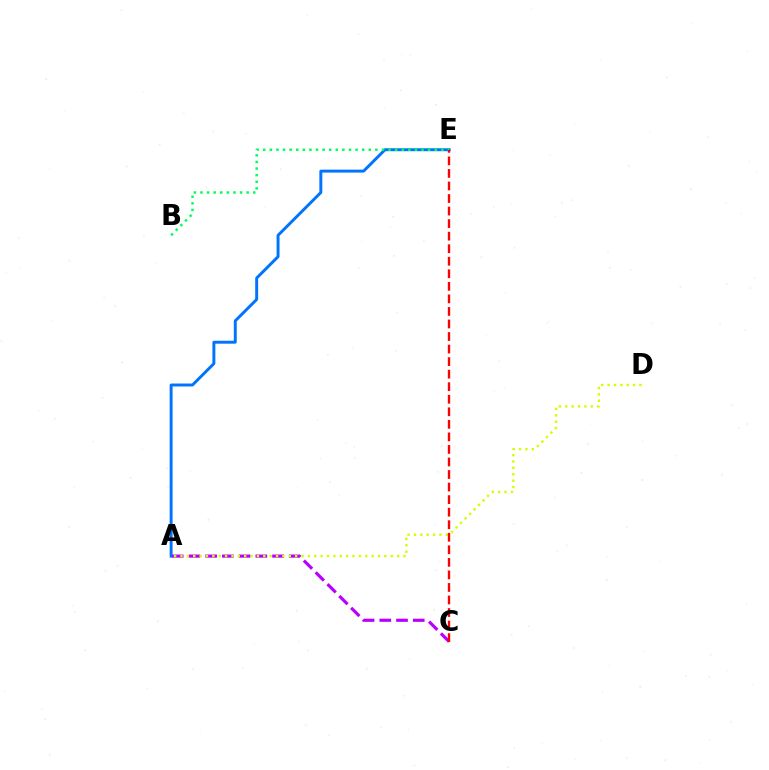{('A', 'E'): [{'color': '#0074ff', 'line_style': 'solid', 'thickness': 2.12}], ('A', 'C'): [{'color': '#b900ff', 'line_style': 'dashed', 'thickness': 2.27}], ('B', 'E'): [{'color': '#00ff5c', 'line_style': 'dotted', 'thickness': 1.79}], ('A', 'D'): [{'color': '#d1ff00', 'line_style': 'dotted', 'thickness': 1.73}], ('C', 'E'): [{'color': '#ff0000', 'line_style': 'dashed', 'thickness': 1.7}]}